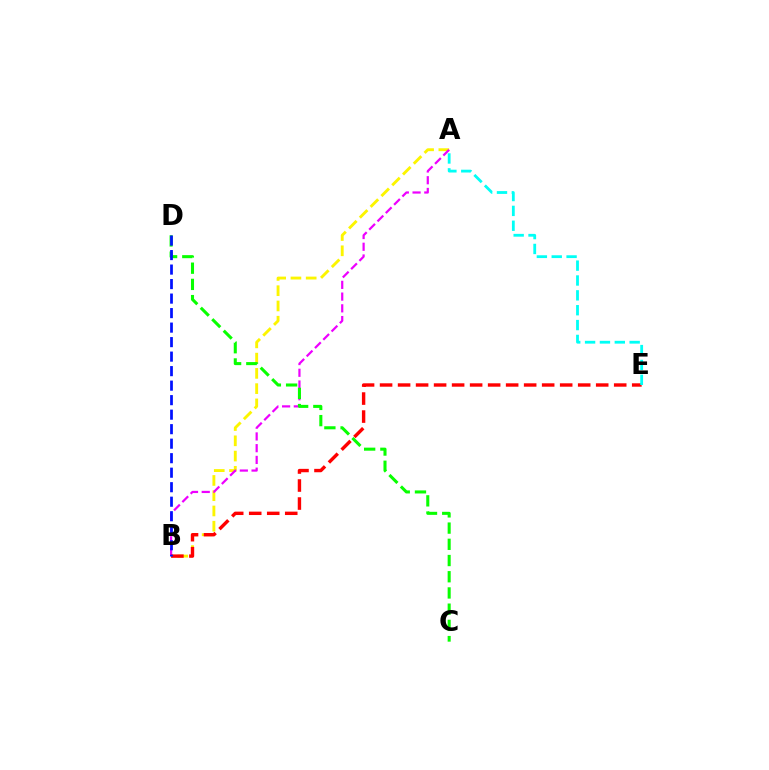{('A', 'B'): [{'color': '#fcf500', 'line_style': 'dashed', 'thickness': 2.07}, {'color': '#ee00ff', 'line_style': 'dashed', 'thickness': 1.59}], ('C', 'D'): [{'color': '#08ff00', 'line_style': 'dashed', 'thickness': 2.2}], ('B', 'E'): [{'color': '#ff0000', 'line_style': 'dashed', 'thickness': 2.45}], ('B', 'D'): [{'color': '#0010ff', 'line_style': 'dashed', 'thickness': 1.97}], ('A', 'E'): [{'color': '#00fff6', 'line_style': 'dashed', 'thickness': 2.02}]}